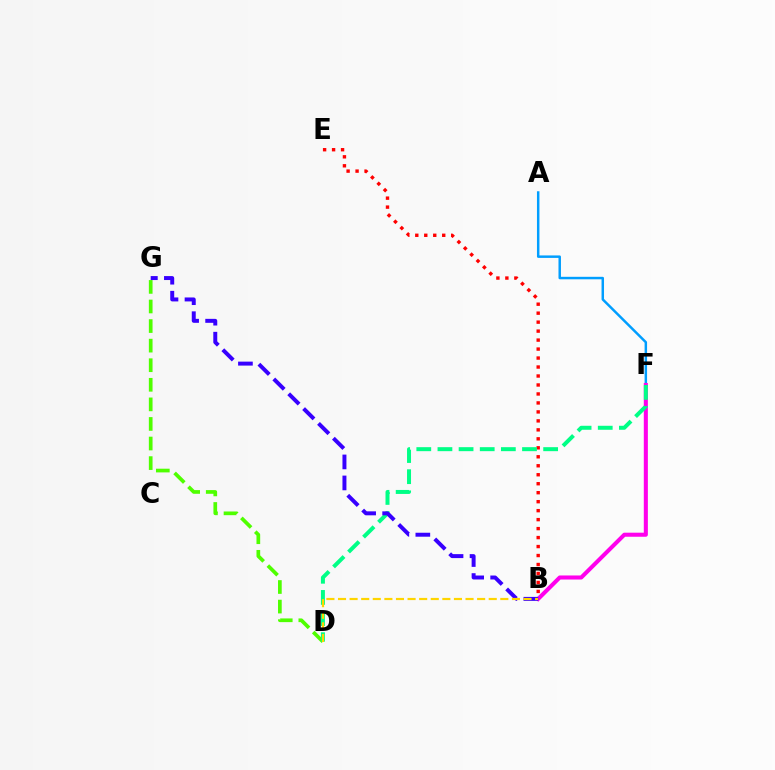{('D', 'G'): [{'color': '#4fff00', 'line_style': 'dashed', 'thickness': 2.66}], ('A', 'F'): [{'color': '#009eff', 'line_style': 'solid', 'thickness': 1.78}], ('B', 'E'): [{'color': '#ff0000', 'line_style': 'dotted', 'thickness': 2.44}], ('B', 'F'): [{'color': '#ff00ed', 'line_style': 'solid', 'thickness': 2.92}], ('D', 'F'): [{'color': '#00ff86', 'line_style': 'dashed', 'thickness': 2.87}], ('B', 'G'): [{'color': '#3700ff', 'line_style': 'dashed', 'thickness': 2.85}], ('B', 'D'): [{'color': '#ffd500', 'line_style': 'dashed', 'thickness': 1.57}]}